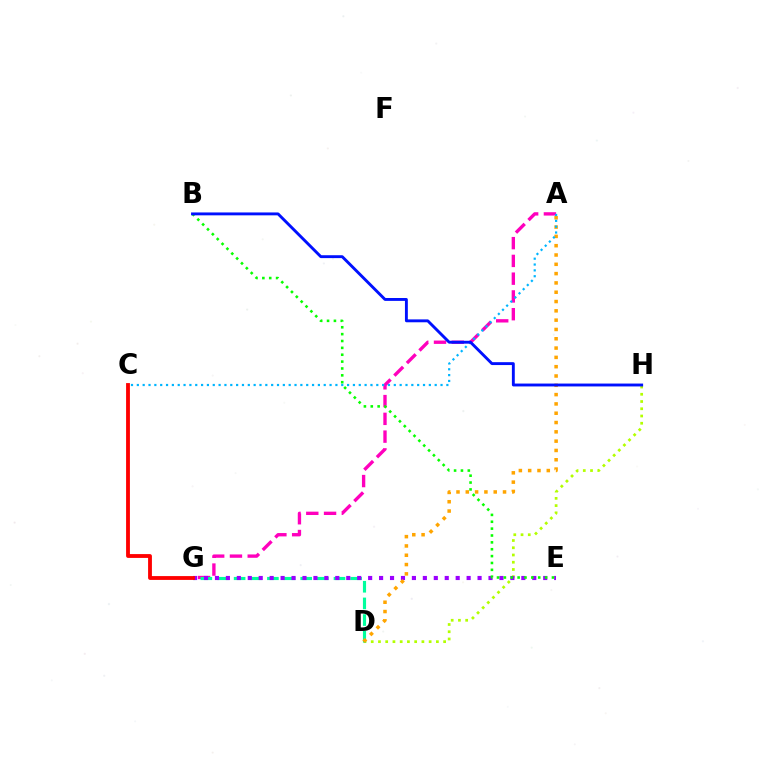{('D', 'H'): [{'color': '#b3ff00', 'line_style': 'dotted', 'thickness': 1.97}], ('A', 'G'): [{'color': '#ff00bd', 'line_style': 'dashed', 'thickness': 2.41}], ('D', 'G'): [{'color': '#00ff9d', 'line_style': 'dashed', 'thickness': 2.26}], ('E', 'G'): [{'color': '#9b00ff', 'line_style': 'dotted', 'thickness': 2.97}], ('A', 'D'): [{'color': '#ffa500', 'line_style': 'dotted', 'thickness': 2.53}], ('B', 'E'): [{'color': '#08ff00', 'line_style': 'dotted', 'thickness': 1.87}], ('C', 'G'): [{'color': '#ff0000', 'line_style': 'solid', 'thickness': 2.76}], ('A', 'C'): [{'color': '#00b5ff', 'line_style': 'dotted', 'thickness': 1.59}], ('B', 'H'): [{'color': '#0010ff', 'line_style': 'solid', 'thickness': 2.08}]}